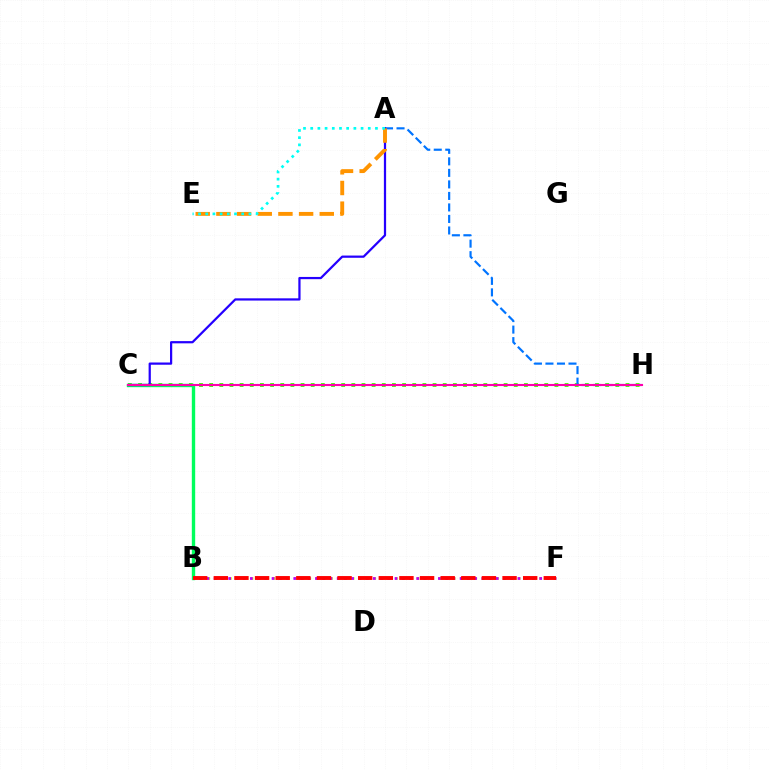{('C', 'H'): [{'color': '#3dff00', 'line_style': 'dotted', 'thickness': 2.76}, {'color': '#ff00ac', 'line_style': 'solid', 'thickness': 1.51}], ('B', 'C'): [{'color': '#00ff5c', 'line_style': 'solid', 'thickness': 2.43}], ('A', 'H'): [{'color': '#0074ff', 'line_style': 'dashed', 'thickness': 1.56}], ('A', 'C'): [{'color': '#2500ff', 'line_style': 'solid', 'thickness': 1.61}], ('A', 'E'): [{'color': '#ff9400', 'line_style': 'dashed', 'thickness': 2.81}, {'color': '#00fff6', 'line_style': 'dotted', 'thickness': 1.95}], ('B', 'F'): [{'color': '#d1ff00', 'line_style': 'dotted', 'thickness': 1.96}, {'color': '#b900ff', 'line_style': 'dotted', 'thickness': 1.97}, {'color': '#ff0000', 'line_style': 'dashed', 'thickness': 2.8}]}